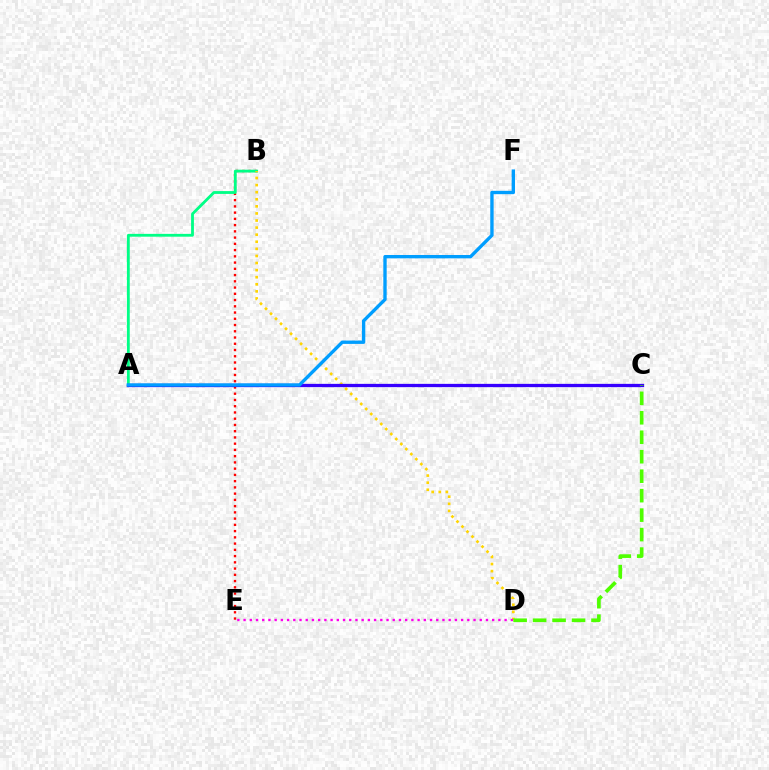{('B', 'E'): [{'color': '#ff0000', 'line_style': 'dotted', 'thickness': 1.7}], ('A', 'B'): [{'color': '#00ff86', 'line_style': 'solid', 'thickness': 2.03}], ('B', 'D'): [{'color': '#ffd500', 'line_style': 'dotted', 'thickness': 1.93}], ('A', 'C'): [{'color': '#3700ff', 'line_style': 'solid', 'thickness': 2.36}], ('A', 'F'): [{'color': '#009eff', 'line_style': 'solid', 'thickness': 2.41}], ('C', 'D'): [{'color': '#4fff00', 'line_style': 'dashed', 'thickness': 2.64}], ('D', 'E'): [{'color': '#ff00ed', 'line_style': 'dotted', 'thickness': 1.69}]}